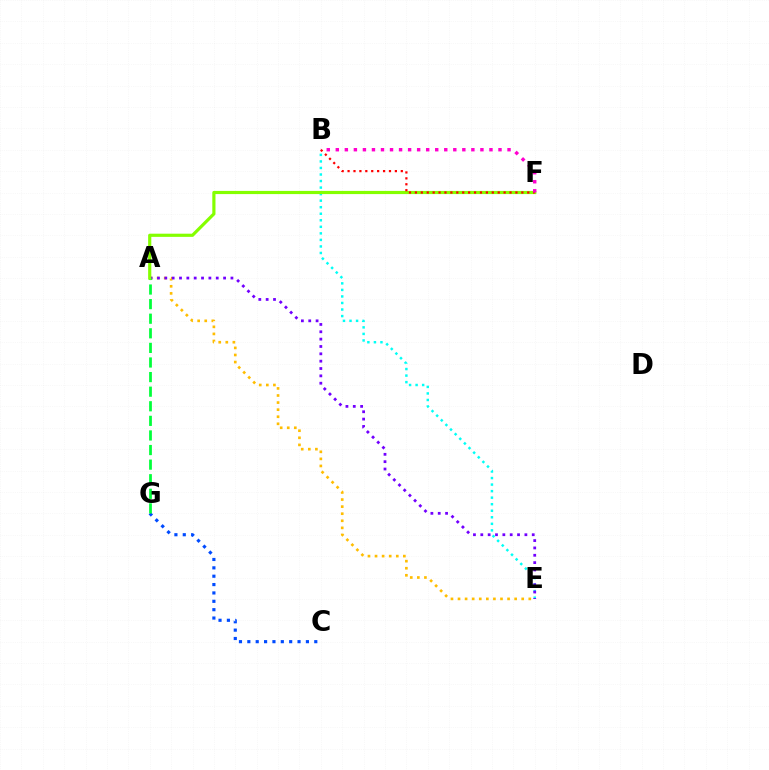{('B', 'E'): [{'color': '#00fff6', 'line_style': 'dotted', 'thickness': 1.78}], ('A', 'E'): [{'color': '#ffbd00', 'line_style': 'dotted', 'thickness': 1.92}, {'color': '#7200ff', 'line_style': 'dotted', 'thickness': 2.0}], ('C', 'G'): [{'color': '#004bff', 'line_style': 'dotted', 'thickness': 2.27}], ('A', 'G'): [{'color': '#00ff39', 'line_style': 'dashed', 'thickness': 1.98}], ('A', 'F'): [{'color': '#84ff00', 'line_style': 'solid', 'thickness': 2.28}], ('B', 'F'): [{'color': '#ff0000', 'line_style': 'dotted', 'thickness': 1.61}, {'color': '#ff00cf', 'line_style': 'dotted', 'thickness': 2.46}]}